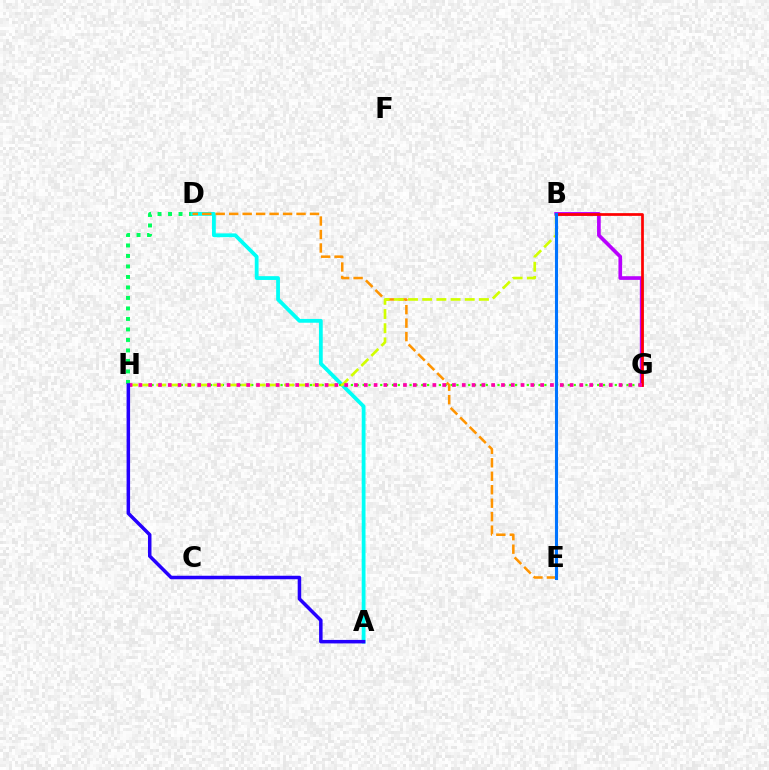{('D', 'H'): [{'color': '#00ff5c', 'line_style': 'dotted', 'thickness': 2.85}], ('A', 'D'): [{'color': '#00fff6', 'line_style': 'solid', 'thickness': 2.73}], ('G', 'H'): [{'color': '#3dff00', 'line_style': 'dotted', 'thickness': 1.59}, {'color': '#ff00ac', 'line_style': 'dotted', 'thickness': 2.66}], ('D', 'E'): [{'color': '#ff9400', 'line_style': 'dashed', 'thickness': 1.83}], ('B', 'G'): [{'color': '#b900ff', 'line_style': 'solid', 'thickness': 2.64}, {'color': '#ff0000', 'line_style': 'solid', 'thickness': 1.96}], ('B', 'H'): [{'color': '#d1ff00', 'line_style': 'dashed', 'thickness': 1.93}], ('B', 'E'): [{'color': '#0074ff', 'line_style': 'solid', 'thickness': 2.22}], ('A', 'H'): [{'color': '#2500ff', 'line_style': 'solid', 'thickness': 2.52}]}